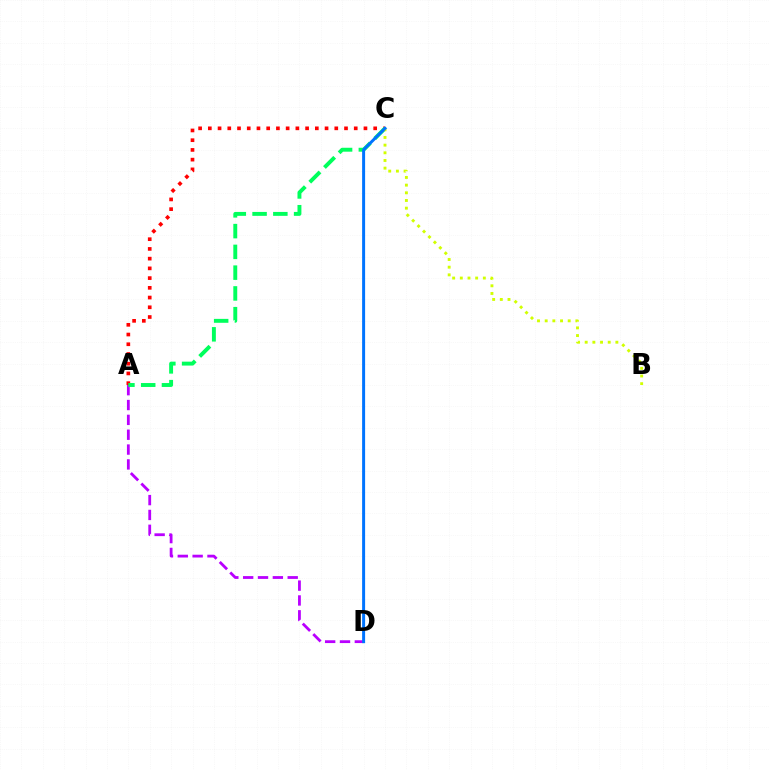{('A', 'C'): [{'color': '#ff0000', 'line_style': 'dotted', 'thickness': 2.64}, {'color': '#00ff5c', 'line_style': 'dashed', 'thickness': 2.82}], ('A', 'D'): [{'color': '#b900ff', 'line_style': 'dashed', 'thickness': 2.02}], ('B', 'C'): [{'color': '#d1ff00', 'line_style': 'dotted', 'thickness': 2.09}], ('C', 'D'): [{'color': '#0074ff', 'line_style': 'solid', 'thickness': 2.14}]}